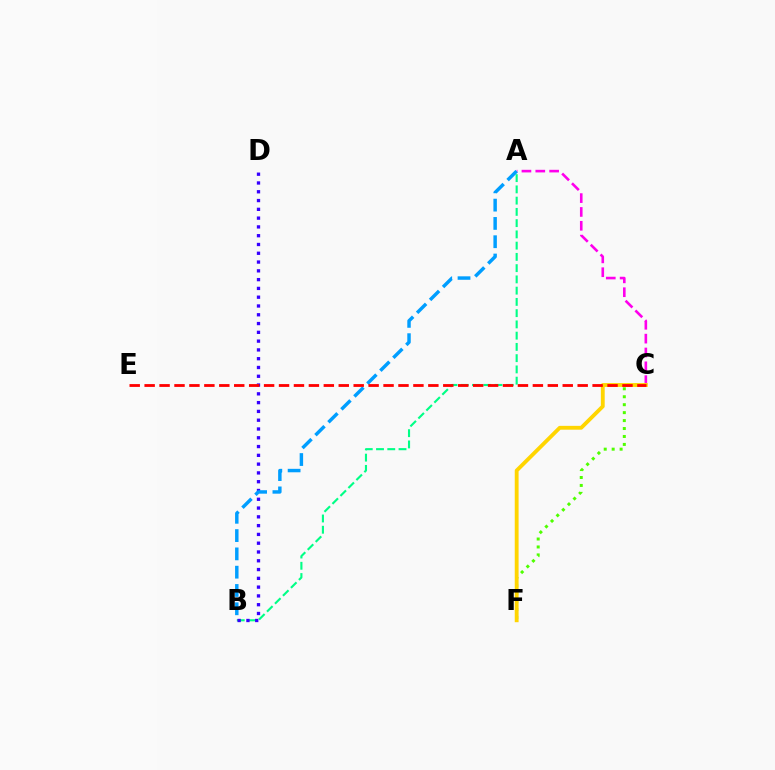{('A', 'B'): [{'color': '#00ff86', 'line_style': 'dashed', 'thickness': 1.53}, {'color': '#009eff', 'line_style': 'dashed', 'thickness': 2.49}], ('C', 'F'): [{'color': '#4fff00', 'line_style': 'dotted', 'thickness': 2.16}, {'color': '#ffd500', 'line_style': 'solid', 'thickness': 2.76}], ('A', 'C'): [{'color': '#ff00ed', 'line_style': 'dashed', 'thickness': 1.88}], ('B', 'D'): [{'color': '#3700ff', 'line_style': 'dotted', 'thickness': 2.39}], ('C', 'E'): [{'color': '#ff0000', 'line_style': 'dashed', 'thickness': 2.03}]}